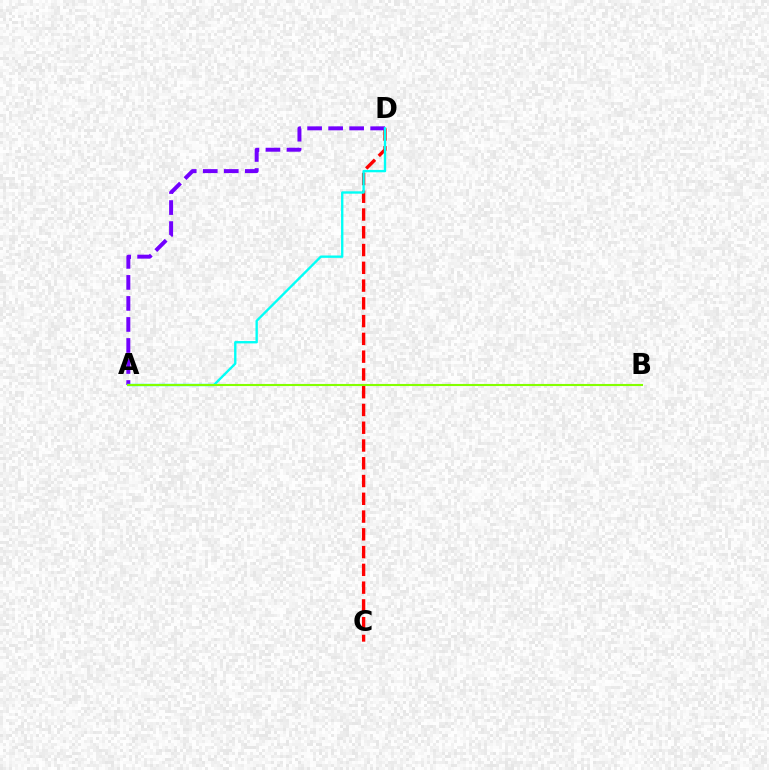{('C', 'D'): [{'color': '#ff0000', 'line_style': 'dashed', 'thickness': 2.41}], ('A', 'D'): [{'color': '#7200ff', 'line_style': 'dashed', 'thickness': 2.86}, {'color': '#00fff6', 'line_style': 'solid', 'thickness': 1.7}], ('A', 'B'): [{'color': '#84ff00', 'line_style': 'solid', 'thickness': 1.52}]}